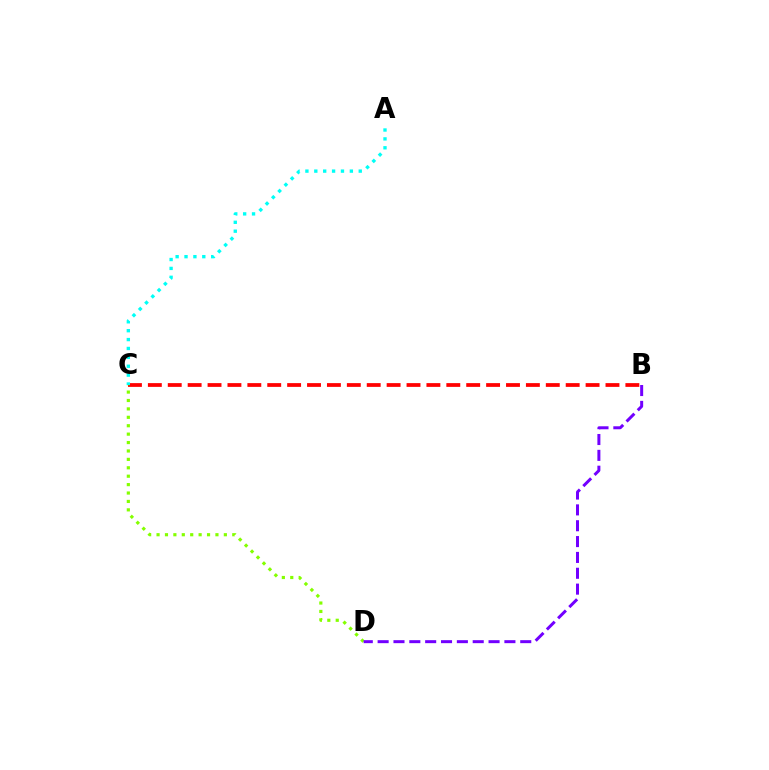{('B', 'C'): [{'color': '#ff0000', 'line_style': 'dashed', 'thickness': 2.7}], ('C', 'D'): [{'color': '#84ff00', 'line_style': 'dotted', 'thickness': 2.29}], ('A', 'C'): [{'color': '#00fff6', 'line_style': 'dotted', 'thickness': 2.41}], ('B', 'D'): [{'color': '#7200ff', 'line_style': 'dashed', 'thickness': 2.15}]}